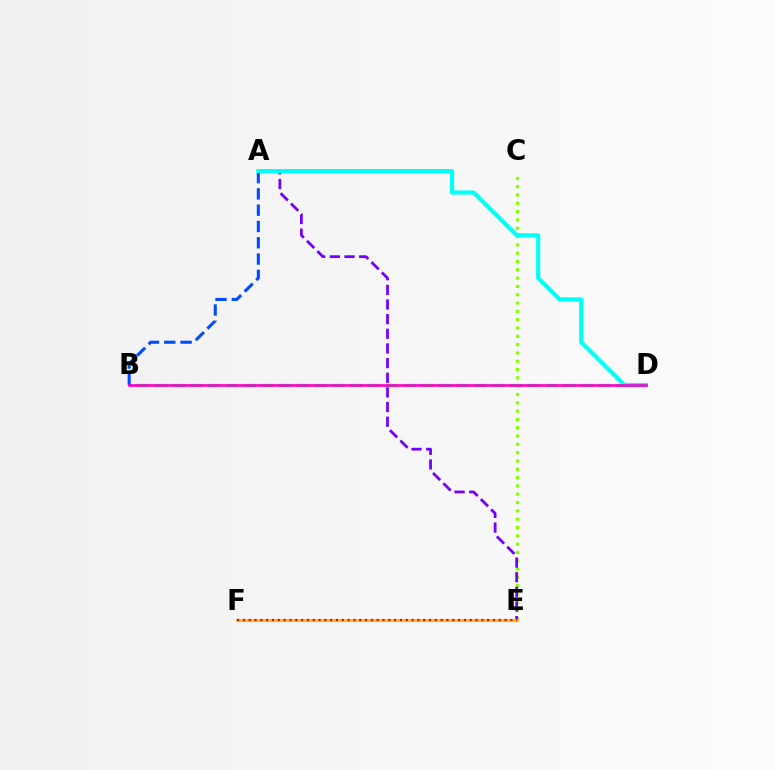{('C', 'E'): [{'color': '#84ff00', 'line_style': 'dotted', 'thickness': 2.26}], ('A', 'E'): [{'color': '#7200ff', 'line_style': 'dashed', 'thickness': 1.99}], ('B', 'D'): [{'color': '#00ff39', 'line_style': 'dashed', 'thickness': 2.41}, {'color': '#ff00cf', 'line_style': 'solid', 'thickness': 1.92}], ('A', 'B'): [{'color': '#004bff', 'line_style': 'dashed', 'thickness': 2.21}], ('E', 'F'): [{'color': '#ffbd00', 'line_style': 'solid', 'thickness': 2.02}, {'color': '#ff0000', 'line_style': 'dotted', 'thickness': 1.58}], ('A', 'D'): [{'color': '#00fff6', 'line_style': 'solid', 'thickness': 3.0}]}